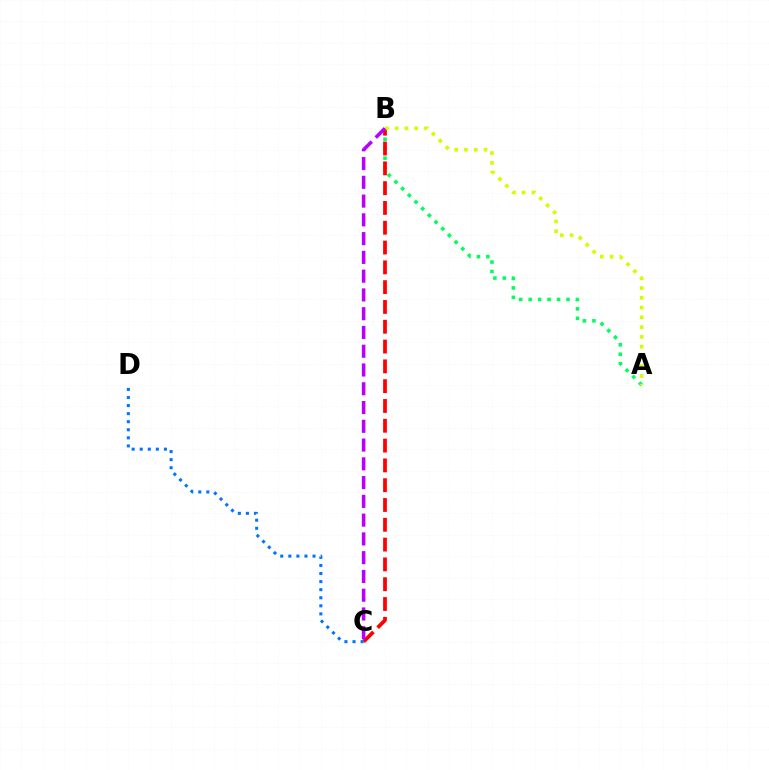{('A', 'B'): [{'color': '#00ff5c', 'line_style': 'dotted', 'thickness': 2.57}, {'color': '#d1ff00', 'line_style': 'dotted', 'thickness': 2.66}], ('B', 'C'): [{'color': '#ff0000', 'line_style': 'dashed', 'thickness': 2.69}, {'color': '#b900ff', 'line_style': 'dashed', 'thickness': 2.55}], ('C', 'D'): [{'color': '#0074ff', 'line_style': 'dotted', 'thickness': 2.19}]}